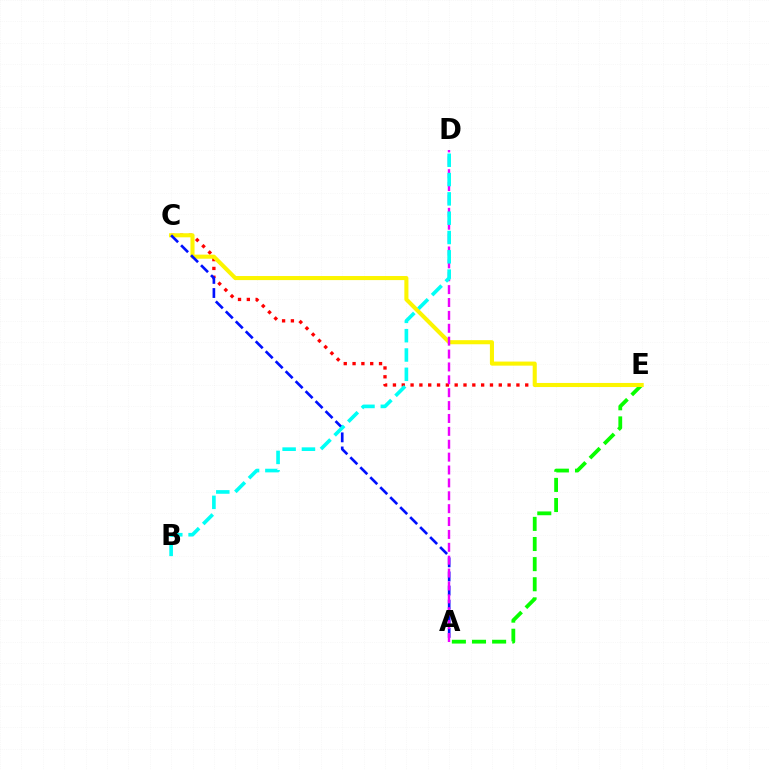{('A', 'E'): [{'color': '#08ff00', 'line_style': 'dashed', 'thickness': 2.73}], ('C', 'E'): [{'color': '#ff0000', 'line_style': 'dotted', 'thickness': 2.4}, {'color': '#fcf500', 'line_style': 'solid', 'thickness': 2.93}], ('A', 'C'): [{'color': '#0010ff', 'line_style': 'dashed', 'thickness': 1.92}], ('A', 'D'): [{'color': '#ee00ff', 'line_style': 'dashed', 'thickness': 1.75}], ('B', 'D'): [{'color': '#00fff6', 'line_style': 'dashed', 'thickness': 2.62}]}